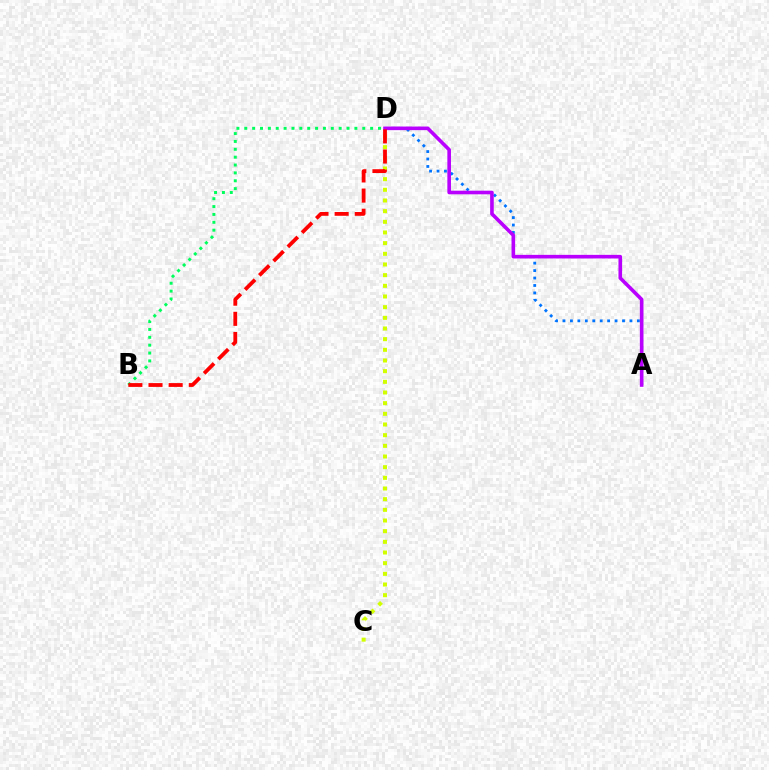{('A', 'D'): [{'color': '#0074ff', 'line_style': 'dotted', 'thickness': 2.02}, {'color': '#b900ff', 'line_style': 'solid', 'thickness': 2.6}], ('C', 'D'): [{'color': '#d1ff00', 'line_style': 'dotted', 'thickness': 2.9}], ('B', 'D'): [{'color': '#00ff5c', 'line_style': 'dotted', 'thickness': 2.14}, {'color': '#ff0000', 'line_style': 'dashed', 'thickness': 2.74}]}